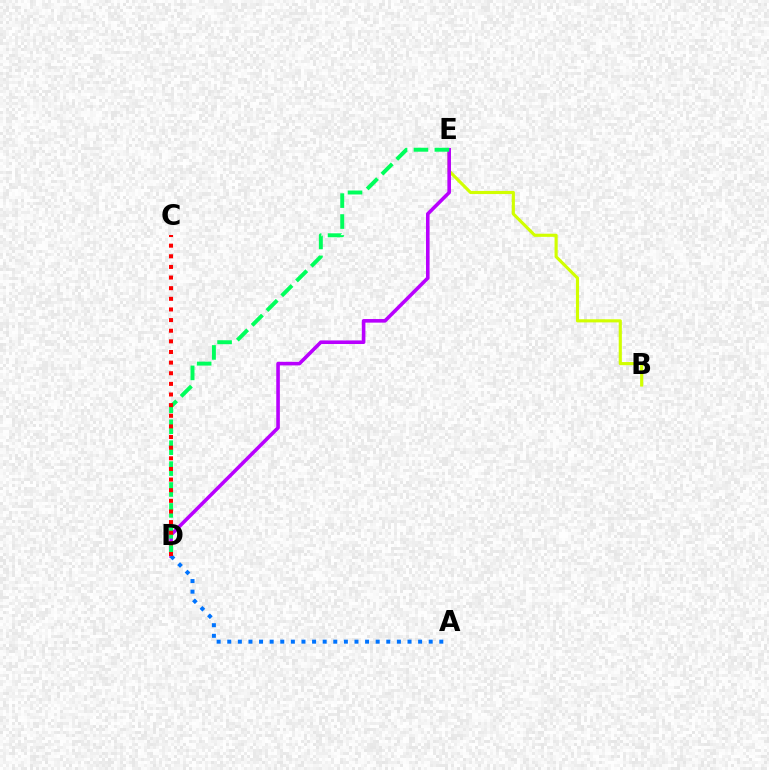{('B', 'E'): [{'color': '#d1ff00', 'line_style': 'solid', 'thickness': 2.25}], ('D', 'E'): [{'color': '#b900ff', 'line_style': 'solid', 'thickness': 2.58}, {'color': '#00ff5c', 'line_style': 'dashed', 'thickness': 2.84}], ('A', 'D'): [{'color': '#0074ff', 'line_style': 'dotted', 'thickness': 2.88}], ('C', 'D'): [{'color': '#ff0000', 'line_style': 'dotted', 'thickness': 2.89}]}